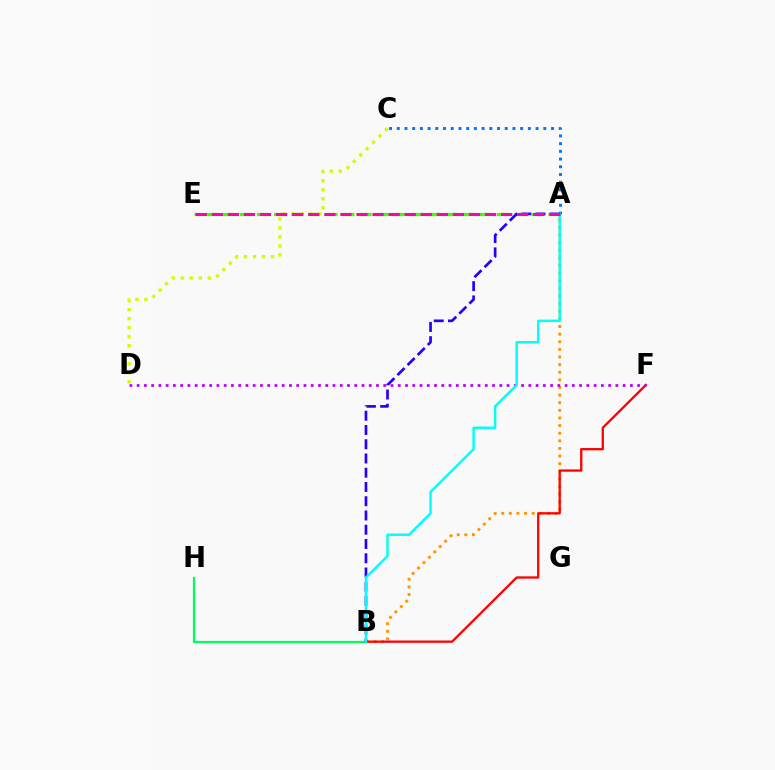{('A', 'E'): [{'color': '#3dff00', 'line_style': 'dashed', 'thickness': 2.33}, {'color': '#ff00ac', 'line_style': 'dashed', 'thickness': 2.18}], ('A', 'B'): [{'color': '#ff9400', 'line_style': 'dotted', 'thickness': 2.07}, {'color': '#2500ff', 'line_style': 'dashed', 'thickness': 1.94}, {'color': '#00fff6', 'line_style': 'solid', 'thickness': 1.76}], ('B', 'H'): [{'color': '#00ff5c', 'line_style': 'solid', 'thickness': 1.63}], ('A', 'C'): [{'color': '#0074ff', 'line_style': 'dotted', 'thickness': 2.1}], ('B', 'F'): [{'color': '#ff0000', 'line_style': 'solid', 'thickness': 1.65}], ('D', 'F'): [{'color': '#b900ff', 'line_style': 'dotted', 'thickness': 1.97}], ('C', 'D'): [{'color': '#d1ff00', 'line_style': 'dotted', 'thickness': 2.45}]}